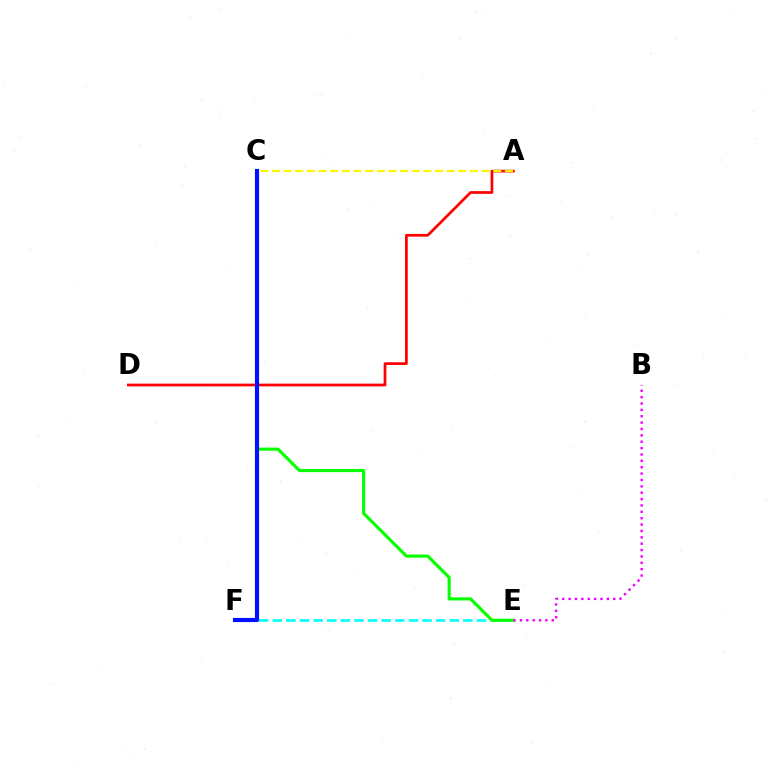{('E', 'F'): [{'color': '#00fff6', 'line_style': 'dashed', 'thickness': 1.85}], ('C', 'E'): [{'color': '#08ff00', 'line_style': 'solid', 'thickness': 2.26}], ('B', 'E'): [{'color': '#ee00ff', 'line_style': 'dotted', 'thickness': 1.73}], ('A', 'D'): [{'color': '#ff0000', 'line_style': 'solid', 'thickness': 1.96}], ('C', 'F'): [{'color': '#0010ff', 'line_style': 'solid', 'thickness': 2.99}], ('A', 'C'): [{'color': '#fcf500', 'line_style': 'dashed', 'thickness': 1.58}]}